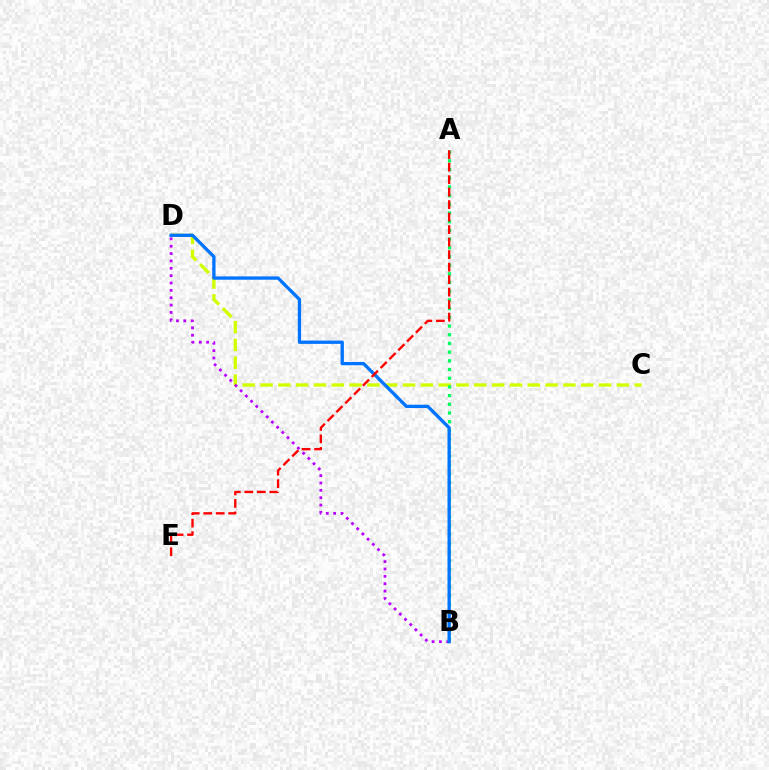{('C', 'D'): [{'color': '#d1ff00', 'line_style': 'dashed', 'thickness': 2.42}], ('A', 'B'): [{'color': '#00ff5c', 'line_style': 'dotted', 'thickness': 2.36}], ('B', 'D'): [{'color': '#b900ff', 'line_style': 'dotted', 'thickness': 2.0}, {'color': '#0074ff', 'line_style': 'solid', 'thickness': 2.39}], ('A', 'E'): [{'color': '#ff0000', 'line_style': 'dashed', 'thickness': 1.7}]}